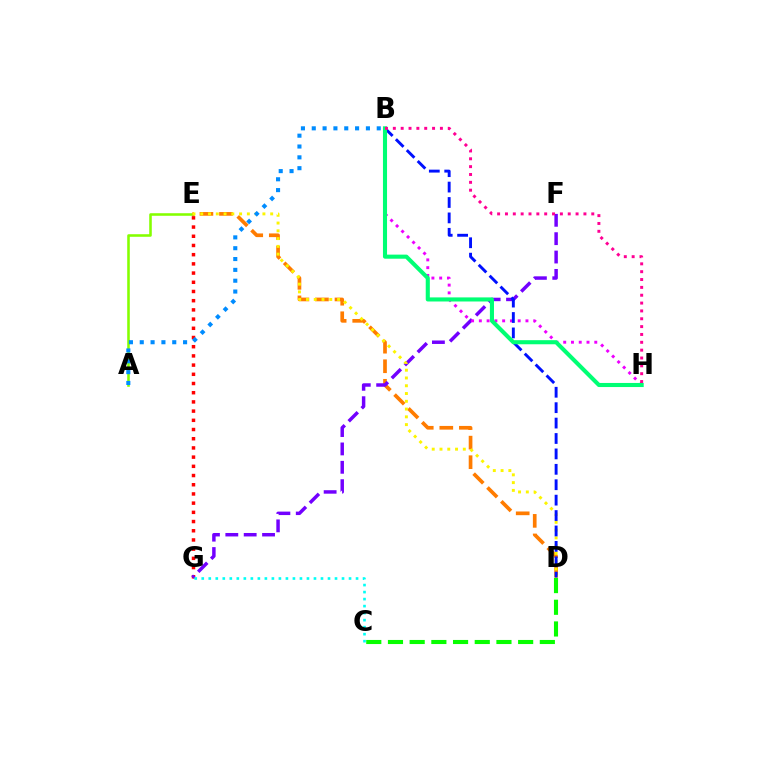{('A', 'E'): [{'color': '#84ff00', 'line_style': 'solid', 'thickness': 1.85}], ('D', 'E'): [{'color': '#ff7c00', 'line_style': 'dashed', 'thickness': 2.66}, {'color': '#fcf500', 'line_style': 'dotted', 'thickness': 2.11}], ('E', 'G'): [{'color': '#ff0000', 'line_style': 'dotted', 'thickness': 2.5}], ('F', 'G'): [{'color': '#7200ff', 'line_style': 'dashed', 'thickness': 2.5}], ('B', 'H'): [{'color': '#ee00ff', 'line_style': 'dotted', 'thickness': 2.11}, {'color': '#00ff74', 'line_style': 'solid', 'thickness': 2.94}, {'color': '#ff0094', 'line_style': 'dotted', 'thickness': 2.13}], ('B', 'D'): [{'color': '#0010ff', 'line_style': 'dashed', 'thickness': 2.09}], ('C', 'D'): [{'color': '#08ff00', 'line_style': 'dashed', 'thickness': 2.95}], ('A', 'B'): [{'color': '#008cff', 'line_style': 'dotted', 'thickness': 2.94}], ('C', 'G'): [{'color': '#00fff6', 'line_style': 'dotted', 'thickness': 1.91}]}